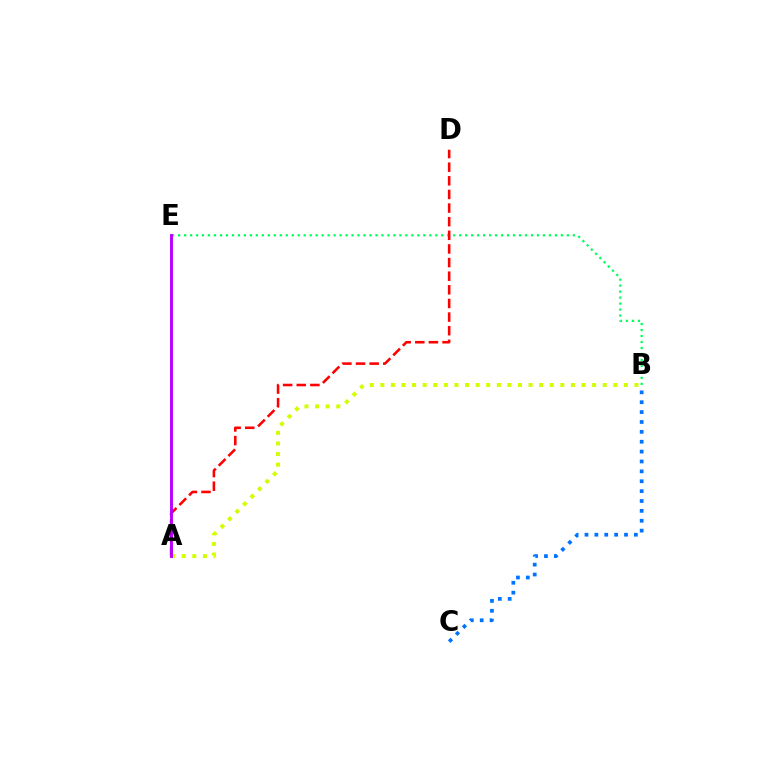{('A', 'B'): [{'color': '#d1ff00', 'line_style': 'dotted', 'thickness': 2.88}], ('B', 'E'): [{'color': '#00ff5c', 'line_style': 'dotted', 'thickness': 1.62}], ('A', 'D'): [{'color': '#ff0000', 'line_style': 'dashed', 'thickness': 1.85}], ('B', 'C'): [{'color': '#0074ff', 'line_style': 'dotted', 'thickness': 2.68}], ('A', 'E'): [{'color': '#b900ff', 'line_style': 'solid', 'thickness': 2.1}]}